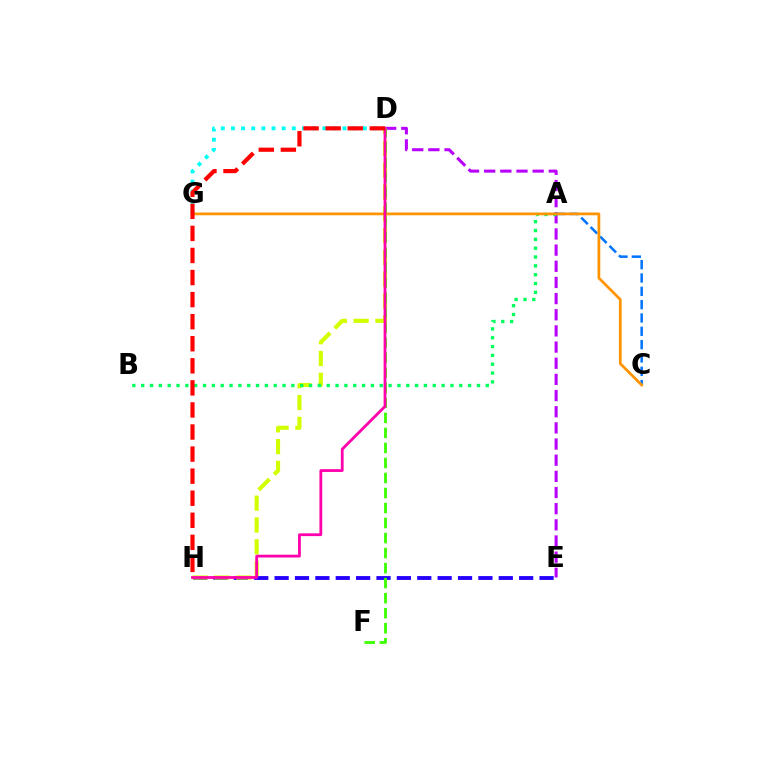{('D', 'E'): [{'color': '#b900ff', 'line_style': 'dashed', 'thickness': 2.2}], ('E', 'H'): [{'color': '#2500ff', 'line_style': 'dashed', 'thickness': 2.77}], ('D', 'G'): [{'color': '#00fff6', 'line_style': 'dotted', 'thickness': 2.76}], ('D', 'H'): [{'color': '#d1ff00', 'line_style': 'dashed', 'thickness': 2.96}, {'color': '#ff00ac', 'line_style': 'solid', 'thickness': 2.01}, {'color': '#ff0000', 'line_style': 'dashed', 'thickness': 3.0}], ('A', 'C'): [{'color': '#0074ff', 'line_style': 'dashed', 'thickness': 1.81}], ('A', 'B'): [{'color': '#00ff5c', 'line_style': 'dotted', 'thickness': 2.4}], ('C', 'G'): [{'color': '#ff9400', 'line_style': 'solid', 'thickness': 1.98}], ('D', 'F'): [{'color': '#3dff00', 'line_style': 'dashed', 'thickness': 2.04}]}